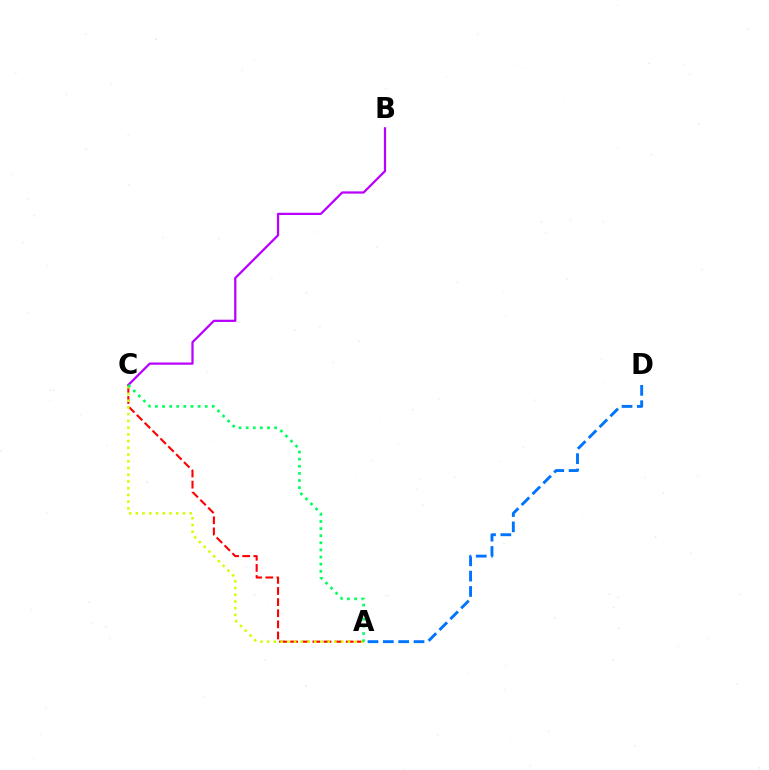{('A', 'C'): [{'color': '#ff0000', 'line_style': 'dashed', 'thickness': 1.51}, {'color': '#d1ff00', 'line_style': 'dotted', 'thickness': 1.83}, {'color': '#00ff5c', 'line_style': 'dotted', 'thickness': 1.93}], ('A', 'D'): [{'color': '#0074ff', 'line_style': 'dashed', 'thickness': 2.08}], ('B', 'C'): [{'color': '#b900ff', 'line_style': 'solid', 'thickness': 1.61}]}